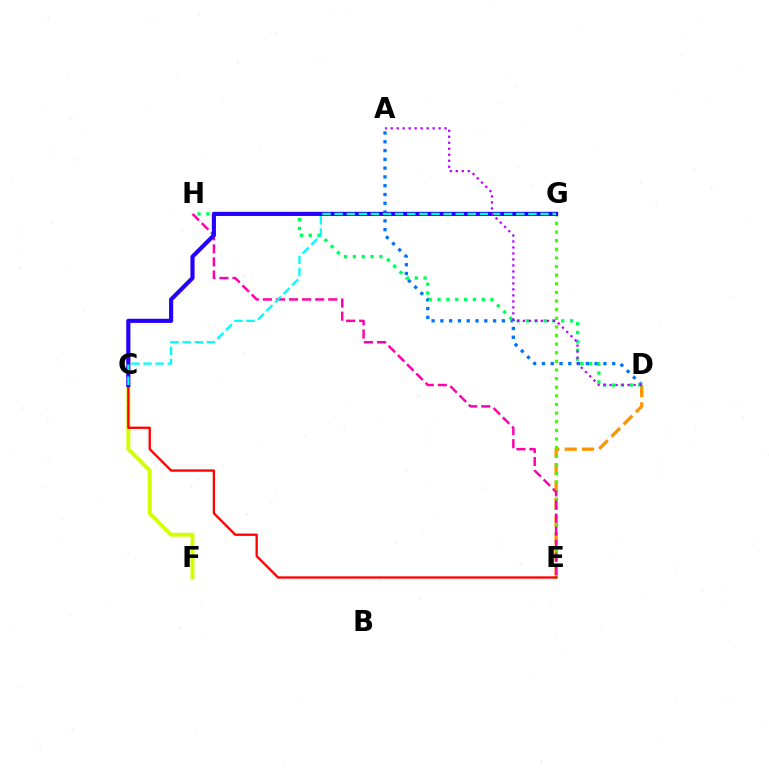{('D', 'E'): [{'color': '#ff9400', 'line_style': 'dashed', 'thickness': 2.36}], ('A', 'D'): [{'color': '#0074ff', 'line_style': 'dotted', 'thickness': 2.39}, {'color': '#b900ff', 'line_style': 'dotted', 'thickness': 1.63}], ('E', 'G'): [{'color': '#3dff00', 'line_style': 'dotted', 'thickness': 2.34}], ('C', 'F'): [{'color': '#d1ff00', 'line_style': 'solid', 'thickness': 2.82}], ('E', 'H'): [{'color': '#ff00ac', 'line_style': 'dashed', 'thickness': 1.78}], ('D', 'H'): [{'color': '#00ff5c', 'line_style': 'dotted', 'thickness': 2.4}], ('C', 'E'): [{'color': '#ff0000', 'line_style': 'solid', 'thickness': 1.67}], ('C', 'G'): [{'color': '#2500ff', 'line_style': 'solid', 'thickness': 2.99}, {'color': '#00fff6', 'line_style': 'dashed', 'thickness': 1.65}]}